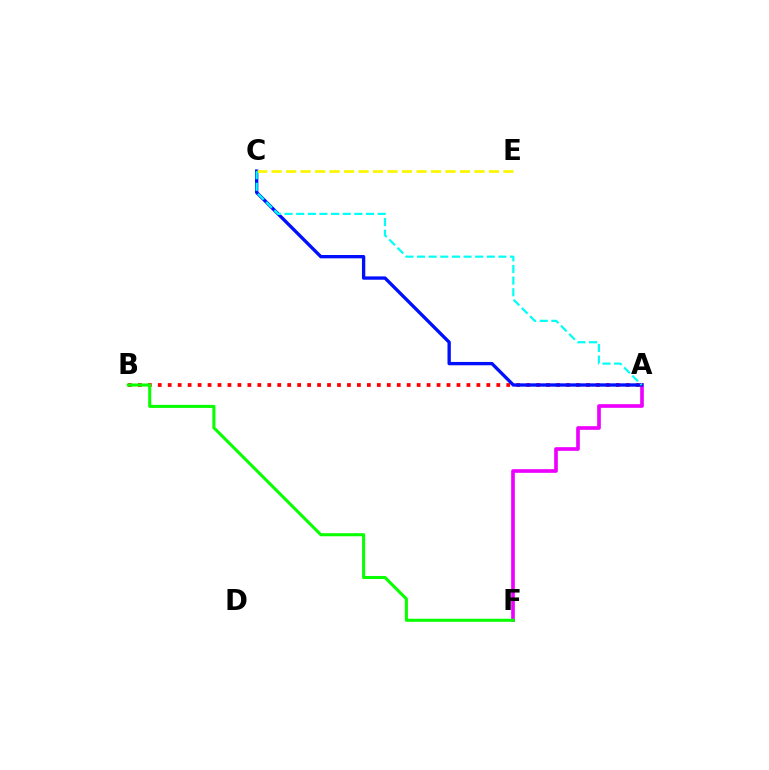{('A', 'F'): [{'color': '#ee00ff', 'line_style': 'solid', 'thickness': 2.63}], ('A', 'B'): [{'color': '#ff0000', 'line_style': 'dotted', 'thickness': 2.71}], ('A', 'C'): [{'color': '#0010ff', 'line_style': 'solid', 'thickness': 2.4}, {'color': '#00fff6', 'line_style': 'dashed', 'thickness': 1.58}], ('B', 'F'): [{'color': '#08ff00', 'line_style': 'solid', 'thickness': 2.2}], ('C', 'E'): [{'color': '#fcf500', 'line_style': 'dashed', 'thickness': 1.97}]}